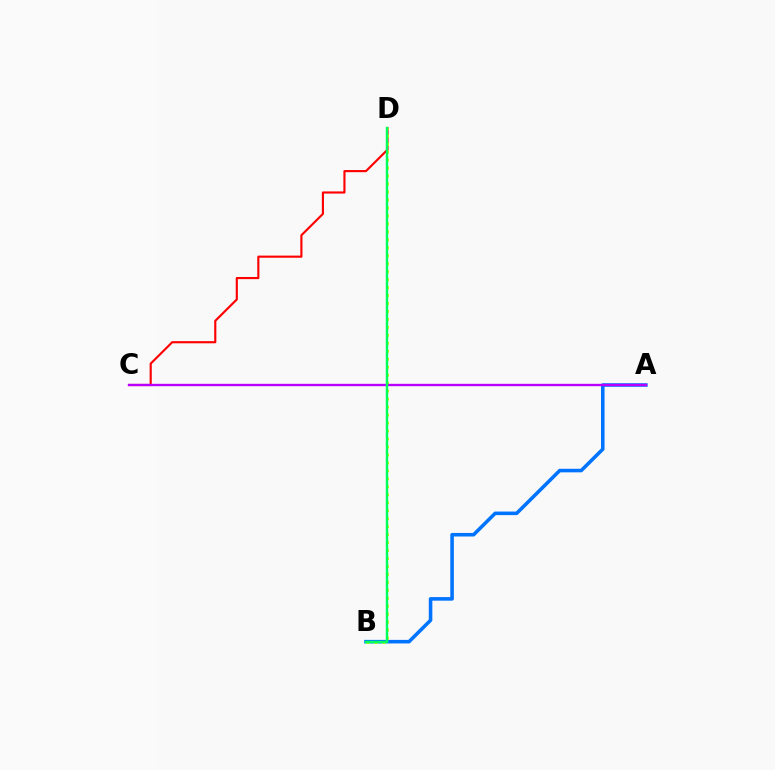{('A', 'B'): [{'color': '#0074ff', 'line_style': 'solid', 'thickness': 2.57}], ('C', 'D'): [{'color': '#ff0000', 'line_style': 'solid', 'thickness': 1.54}], ('B', 'D'): [{'color': '#d1ff00', 'line_style': 'dotted', 'thickness': 2.16}, {'color': '#00ff5c', 'line_style': 'solid', 'thickness': 1.75}], ('A', 'C'): [{'color': '#b900ff', 'line_style': 'solid', 'thickness': 1.71}]}